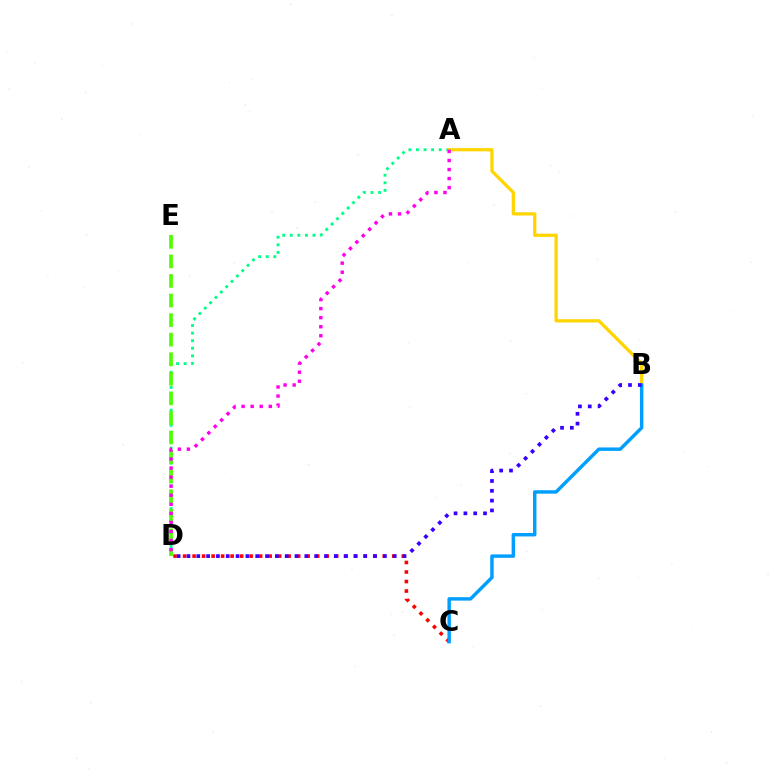{('A', 'D'): [{'color': '#00ff86', 'line_style': 'dotted', 'thickness': 2.06}, {'color': '#ff00ed', 'line_style': 'dotted', 'thickness': 2.46}], ('A', 'B'): [{'color': '#ffd500', 'line_style': 'solid', 'thickness': 2.35}], ('C', 'D'): [{'color': '#ff0000', 'line_style': 'dotted', 'thickness': 2.58}], ('D', 'E'): [{'color': '#4fff00', 'line_style': 'dashed', 'thickness': 2.66}], ('B', 'C'): [{'color': '#009eff', 'line_style': 'solid', 'thickness': 2.48}], ('B', 'D'): [{'color': '#3700ff', 'line_style': 'dotted', 'thickness': 2.67}]}